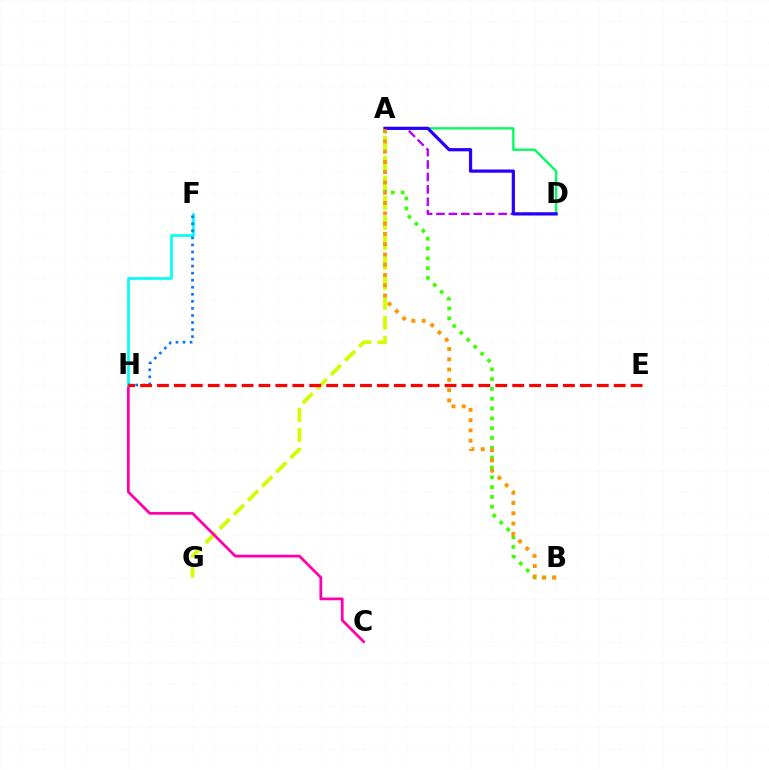{('A', 'D'): [{'color': '#00ff5c', 'line_style': 'solid', 'thickness': 1.69}, {'color': '#b900ff', 'line_style': 'dashed', 'thickness': 1.69}, {'color': '#2500ff', 'line_style': 'solid', 'thickness': 2.32}], ('A', 'B'): [{'color': '#3dff00', 'line_style': 'dotted', 'thickness': 2.67}, {'color': '#ff9400', 'line_style': 'dotted', 'thickness': 2.79}], ('A', 'G'): [{'color': '#d1ff00', 'line_style': 'dashed', 'thickness': 2.72}], ('C', 'H'): [{'color': '#ff00ac', 'line_style': 'solid', 'thickness': 1.99}], ('F', 'H'): [{'color': '#00fff6', 'line_style': 'solid', 'thickness': 1.96}, {'color': '#0074ff', 'line_style': 'dotted', 'thickness': 1.92}], ('E', 'H'): [{'color': '#ff0000', 'line_style': 'dashed', 'thickness': 2.3}]}